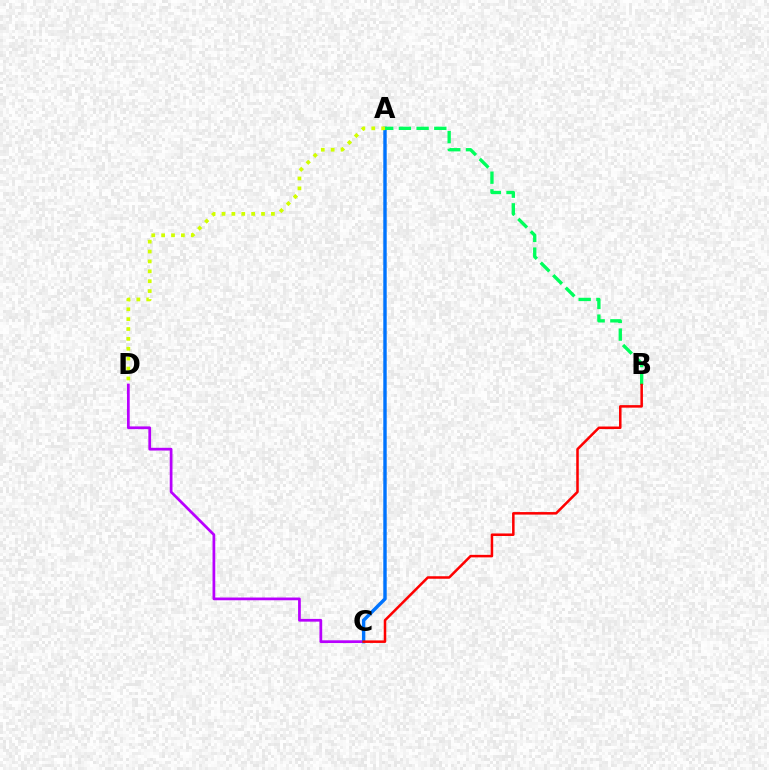{('C', 'D'): [{'color': '#b900ff', 'line_style': 'solid', 'thickness': 1.97}], ('A', 'C'): [{'color': '#0074ff', 'line_style': 'solid', 'thickness': 2.46}], ('A', 'B'): [{'color': '#00ff5c', 'line_style': 'dashed', 'thickness': 2.4}], ('A', 'D'): [{'color': '#d1ff00', 'line_style': 'dotted', 'thickness': 2.69}], ('B', 'C'): [{'color': '#ff0000', 'line_style': 'solid', 'thickness': 1.82}]}